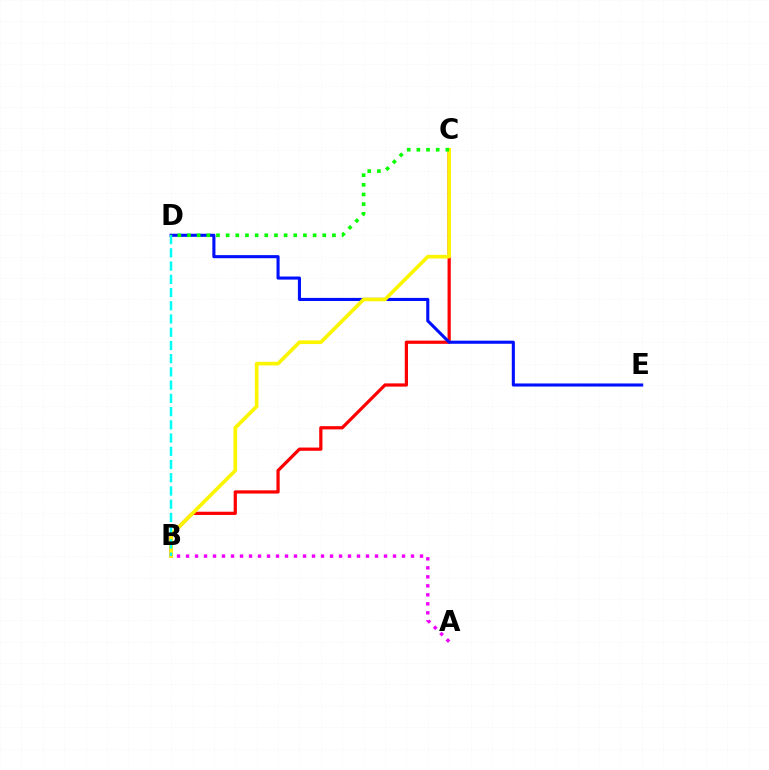{('B', 'C'): [{'color': '#ff0000', 'line_style': 'solid', 'thickness': 2.32}, {'color': '#fcf500', 'line_style': 'solid', 'thickness': 2.63}], ('D', 'E'): [{'color': '#0010ff', 'line_style': 'solid', 'thickness': 2.22}], ('B', 'D'): [{'color': '#00fff6', 'line_style': 'dashed', 'thickness': 1.8}], ('A', 'B'): [{'color': '#ee00ff', 'line_style': 'dotted', 'thickness': 2.45}], ('C', 'D'): [{'color': '#08ff00', 'line_style': 'dotted', 'thickness': 2.63}]}